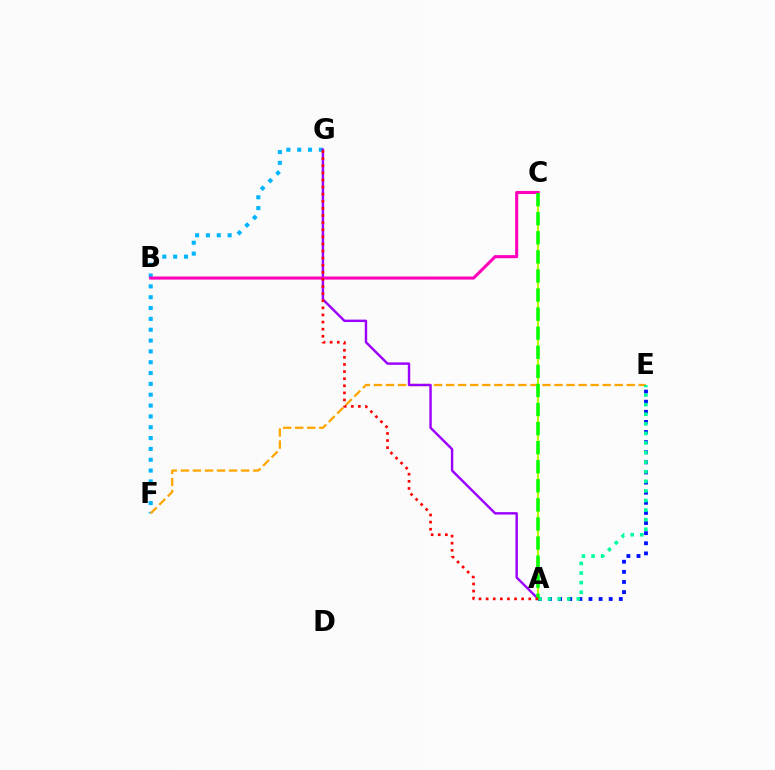{('A', 'C'): [{'color': '#b3ff00', 'line_style': 'solid', 'thickness': 1.55}, {'color': '#08ff00', 'line_style': 'dashed', 'thickness': 2.59}], ('F', 'G'): [{'color': '#00b5ff', 'line_style': 'dotted', 'thickness': 2.94}], ('A', 'E'): [{'color': '#0010ff', 'line_style': 'dotted', 'thickness': 2.75}, {'color': '#00ff9d', 'line_style': 'dotted', 'thickness': 2.6}], ('E', 'F'): [{'color': '#ffa500', 'line_style': 'dashed', 'thickness': 1.64}], ('A', 'G'): [{'color': '#9b00ff', 'line_style': 'solid', 'thickness': 1.74}, {'color': '#ff0000', 'line_style': 'dotted', 'thickness': 1.93}], ('B', 'C'): [{'color': '#ff00bd', 'line_style': 'solid', 'thickness': 2.22}]}